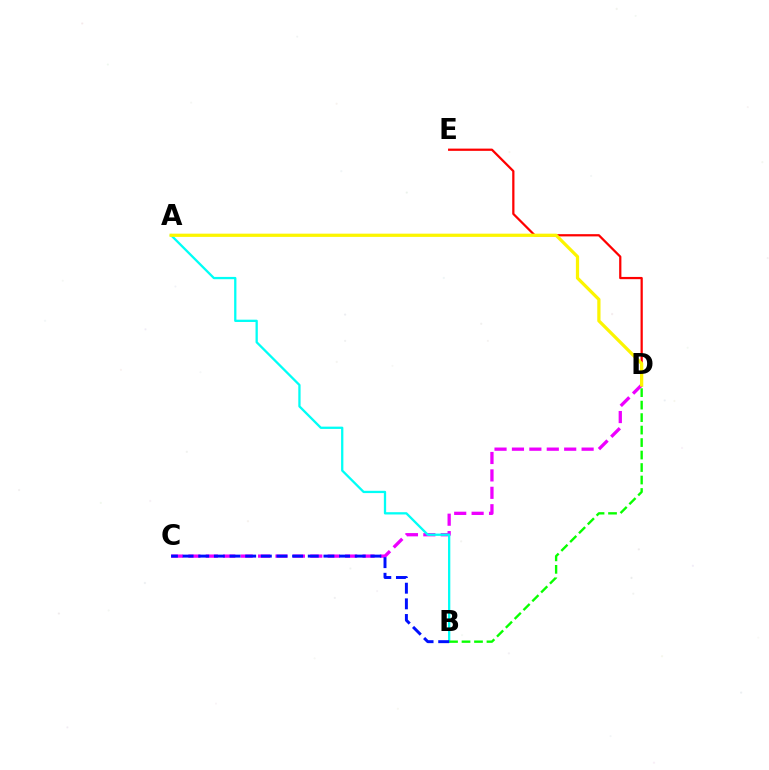{('C', 'D'): [{'color': '#ee00ff', 'line_style': 'dashed', 'thickness': 2.37}], ('A', 'B'): [{'color': '#00fff6', 'line_style': 'solid', 'thickness': 1.65}], ('D', 'E'): [{'color': '#ff0000', 'line_style': 'solid', 'thickness': 1.62}], ('A', 'D'): [{'color': '#fcf500', 'line_style': 'solid', 'thickness': 2.32}], ('B', 'D'): [{'color': '#08ff00', 'line_style': 'dashed', 'thickness': 1.7}], ('B', 'C'): [{'color': '#0010ff', 'line_style': 'dashed', 'thickness': 2.13}]}